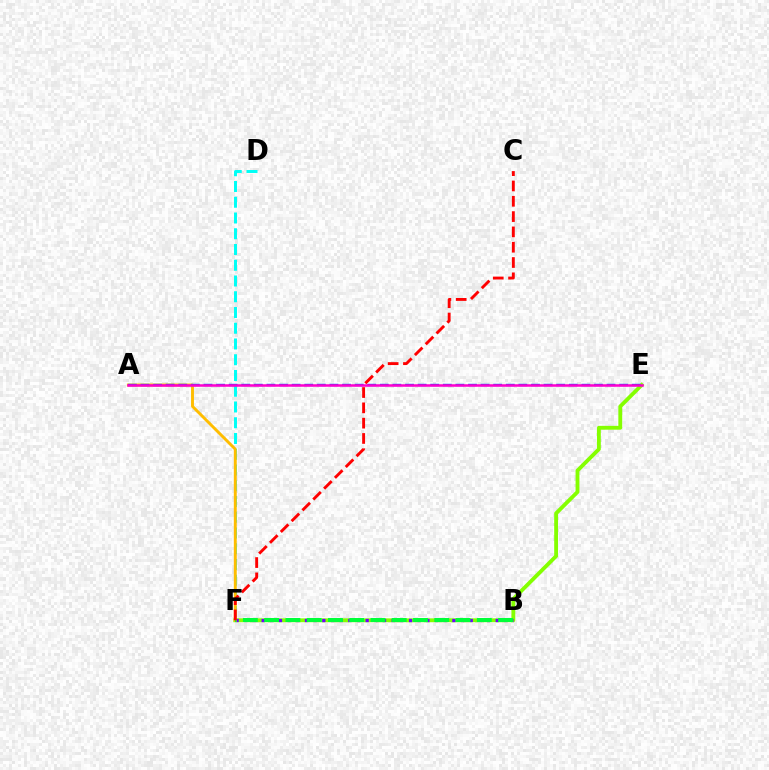{('E', 'F'): [{'color': '#84ff00', 'line_style': 'solid', 'thickness': 2.77}], ('B', 'F'): [{'color': '#7200ff', 'line_style': 'dotted', 'thickness': 2.36}, {'color': '#00ff39', 'line_style': 'dashed', 'thickness': 2.89}], ('D', 'F'): [{'color': '#00fff6', 'line_style': 'dashed', 'thickness': 2.14}], ('A', 'F'): [{'color': '#ffbd00', 'line_style': 'solid', 'thickness': 2.09}], ('A', 'E'): [{'color': '#004bff', 'line_style': 'dashed', 'thickness': 1.71}, {'color': '#ff00cf', 'line_style': 'solid', 'thickness': 1.81}], ('C', 'F'): [{'color': '#ff0000', 'line_style': 'dashed', 'thickness': 2.08}]}